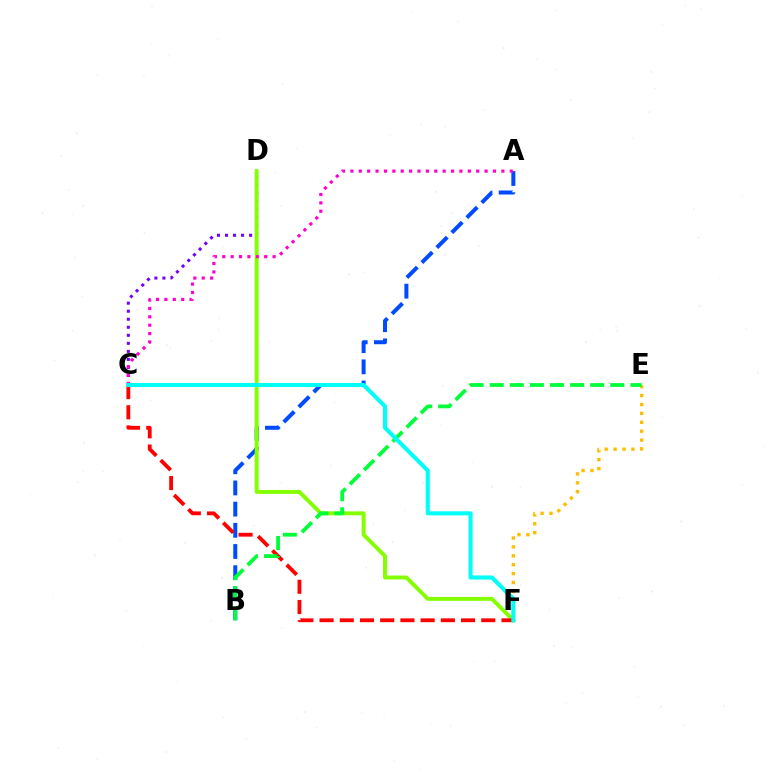{('A', 'B'): [{'color': '#004bff', 'line_style': 'dashed', 'thickness': 2.88}], ('C', 'D'): [{'color': '#7200ff', 'line_style': 'dotted', 'thickness': 2.18}], ('D', 'F'): [{'color': '#84ff00', 'line_style': 'solid', 'thickness': 2.83}], ('E', 'F'): [{'color': '#ffbd00', 'line_style': 'dotted', 'thickness': 2.42}], ('C', 'F'): [{'color': '#ff0000', 'line_style': 'dashed', 'thickness': 2.75}, {'color': '#00fff6', 'line_style': 'solid', 'thickness': 2.95}], ('B', 'E'): [{'color': '#00ff39', 'line_style': 'dashed', 'thickness': 2.73}], ('A', 'C'): [{'color': '#ff00cf', 'line_style': 'dotted', 'thickness': 2.28}]}